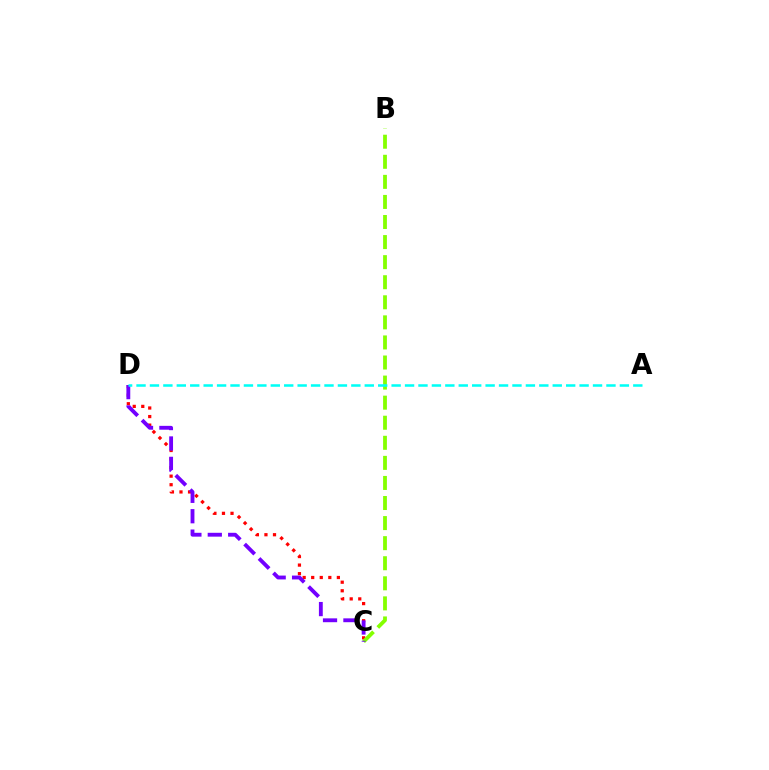{('C', 'D'): [{'color': '#ff0000', 'line_style': 'dotted', 'thickness': 2.32}, {'color': '#7200ff', 'line_style': 'dashed', 'thickness': 2.77}], ('B', 'C'): [{'color': '#84ff00', 'line_style': 'dashed', 'thickness': 2.73}], ('A', 'D'): [{'color': '#00fff6', 'line_style': 'dashed', 'thickness': 1.82}]}